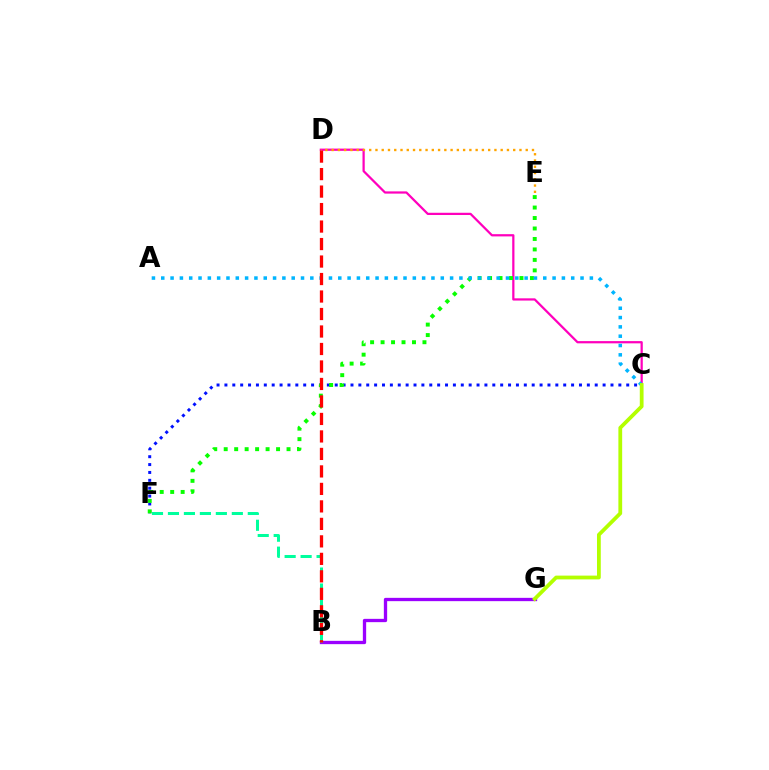{('B', 'G'): [{'color': '#9b00ff', 'line_style': 'solid', 'thickness': 2.38}], ('C', 'F'): [{'color': '#0010ff', 'line_style': 'dotted', 'thickness': 2.14}], ('C', 'D'): [{'color': '#ff00bd', 'line_style': 'solid', 'thickness': 1.61}], ('E', 'F'): [{'color': '#08ff00', 'line_style': 'dotted', 'thickness': 2.84}], ('A', 'C'): [{'color': '#00b5ff', 'line_style': 'dotted', 'thickness': 2.53}], ('B', 'F'): [{'color': '#00ff9d', 'line_style': 'dashed', 'thickness': 2.17}], ('B', 'D'): [{'color': '#ff0000', 'line_style': 'dashed', 'thickness': 2.38}], ('C', 'G'): [{'color': '#b3ff00', 'line_style': 'solid', 'thickness': 2.72}], ('D', 'E'): [{'color': '#ffa500', 'line_style': 'dotted', 'thickness': 1.7}]}